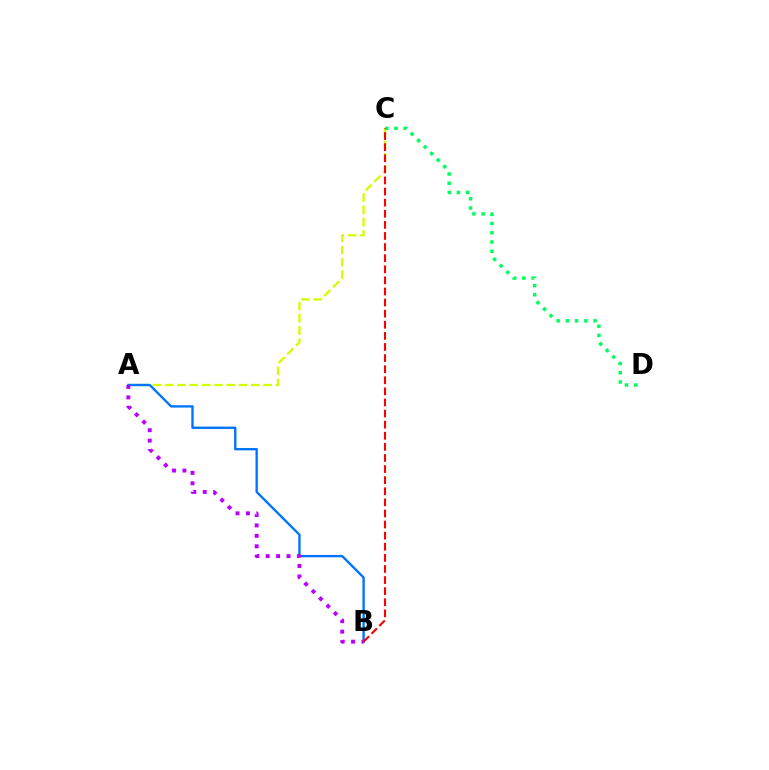{('A', 'C'): [{'color': '#d1ff00', 'line_style': 'dashed', 'thickness': 1.67}], ('A', 'B'): [{'color': '#0074ff', 'line_style': 'solid', 'thickness': 1.71}, {'color': '#b900ff', 'line_style': 'dotted', 'thickness': 2.83}], ('C', 'D'): [{'color': '#00ff5c', 'line_style': 'dotted', 'thickness': 2.51}], ('B', 'C'): [{'color': '#ff0000', 'line_style': 'dashed', 'thickness': 1.51}]}